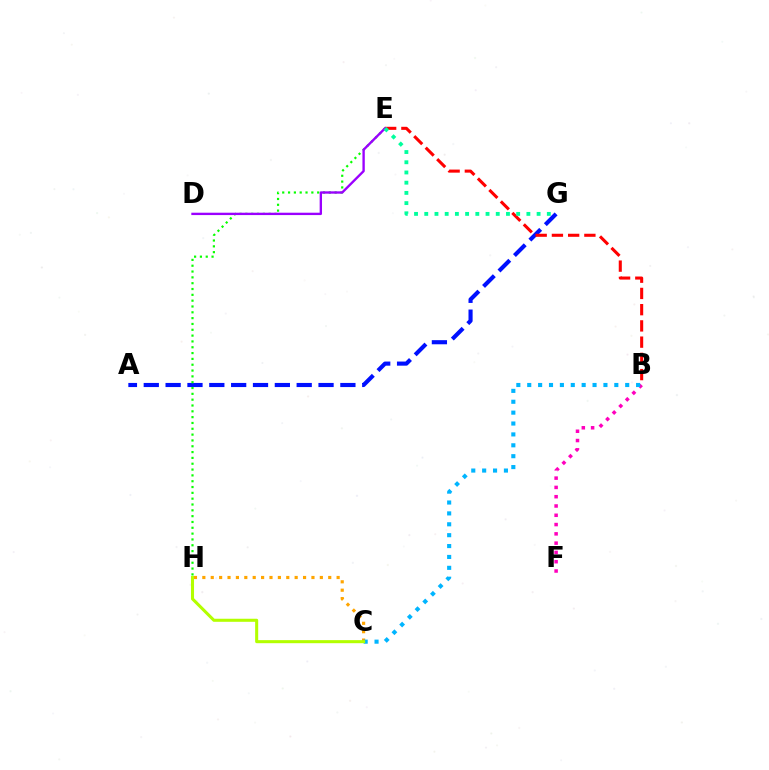{('A', 'G'): [{'color': '#0010ff', 'line_style': 'dashed', 'thickness': 2.97}], ('C', 'H'): [{'color': '#ffa500', 'line_style': 'dotted', 'thickness': 2.28}, {'color': '#b3ff00', 'line_style': 'solid', 'thickness': 2.2}], ('B', 'E'): [{'color': '#ff0000', 'line_style': 'dashed', 'thickness': 2.21}], ('E', 'H'): [{'color': '#08ff00', 'line_style': 'dotted', 'thickness': 1.58}], ('D', 'E'): [{'color': '#9b00ff', 'line_style': 'solid', 'thickness': 1.7}], ('B', 'F'): [{'color': '#ff00bd', 'line_style': 'dotted', 'thickness': 2.52}], ('B', 'C'): [{'color': '#00b5ff', 'line_style': 'dotted', 'thickness': 2.96}], ('E', 'G'): [{'color': '#00ff9d', 'line_style': 'dotted', 'thickness': 2.77}]}